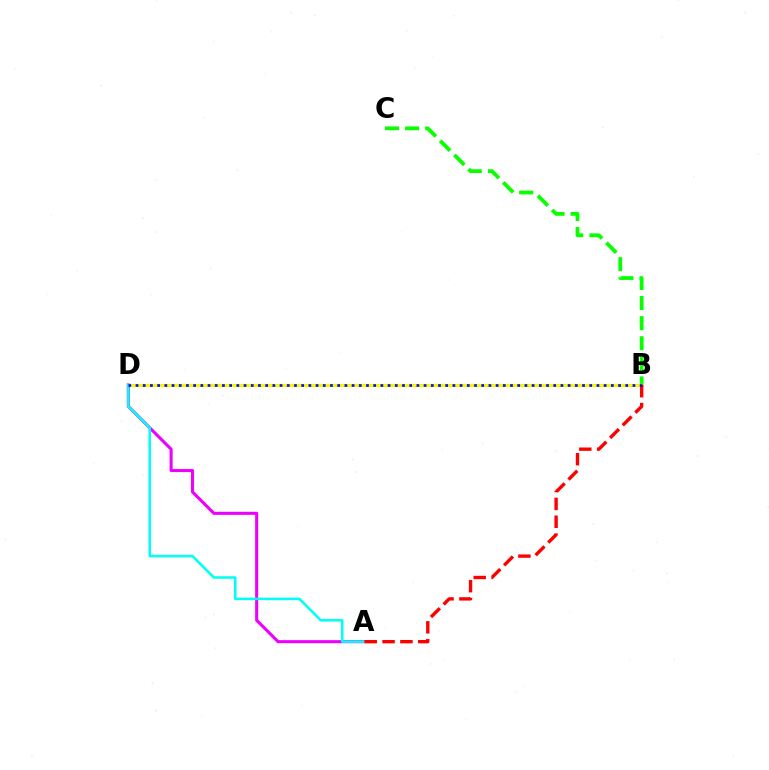{('B', 'C'): [{'color': '#08ff00', 'line_style': 'dashed', 'thickness': 2.73}], ('B', 'D'): [{'color': '#fcf500', 'line_style': 'solid', 'thickness': 2.28}, {'color': '#0010ff', 'line_style': 'dotted', 'thickness': 1.96}], ('A', 'D'): [{'color': '#ee00ff', 'line_style': 'solid', 'thickness': 2.21}, {'color': '#00fff6', 'line_style': 'solid', 'thickness': 1.83}], ('A', 'B'): [{'color': '#ff0000', 'line_style': 'dashed', 'thickness': 2.42}]}